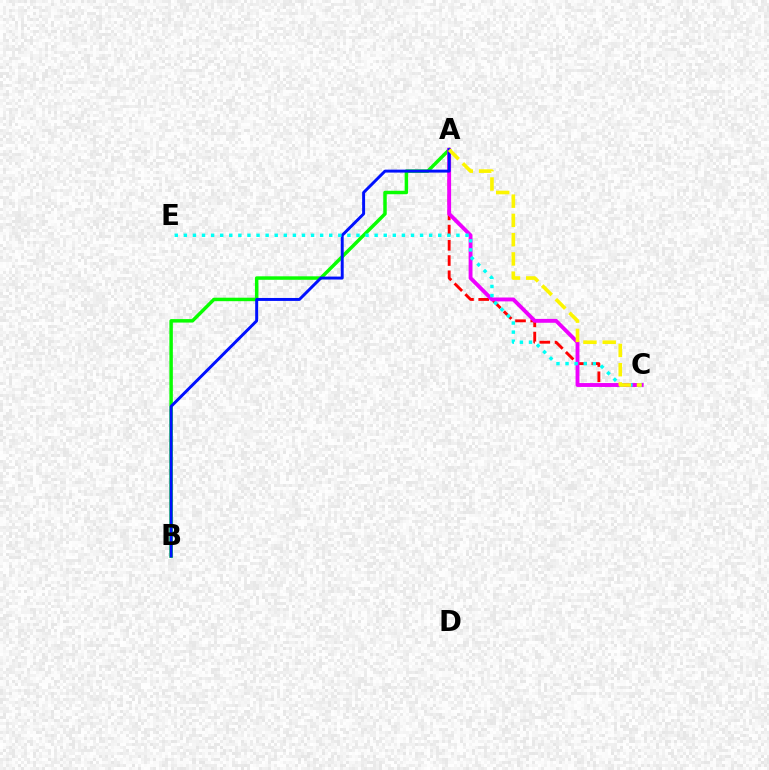{('A', 'C'): [{'color': '#ff0000', 'line_style': 'dashed', 'thickness': 2.07}, {'color': '#ee00ff', 'line_style': 'solid', 'thickness': 2.79}, {'color': '#fcf500', 'line_style': 'dashed', 'thickness': 2.62}], ('A', 'B'): [{'color': '#08ff00', 'line_style': 'solid', 'thickness': 2.5}, {'color': '#0010ff', 'line_style': 'solid', 'thickness': 2.12}], ('C', 'E'): [{'color': '#00fff6', 'line_style': 'dotted', 'thickness': 2.47}]}